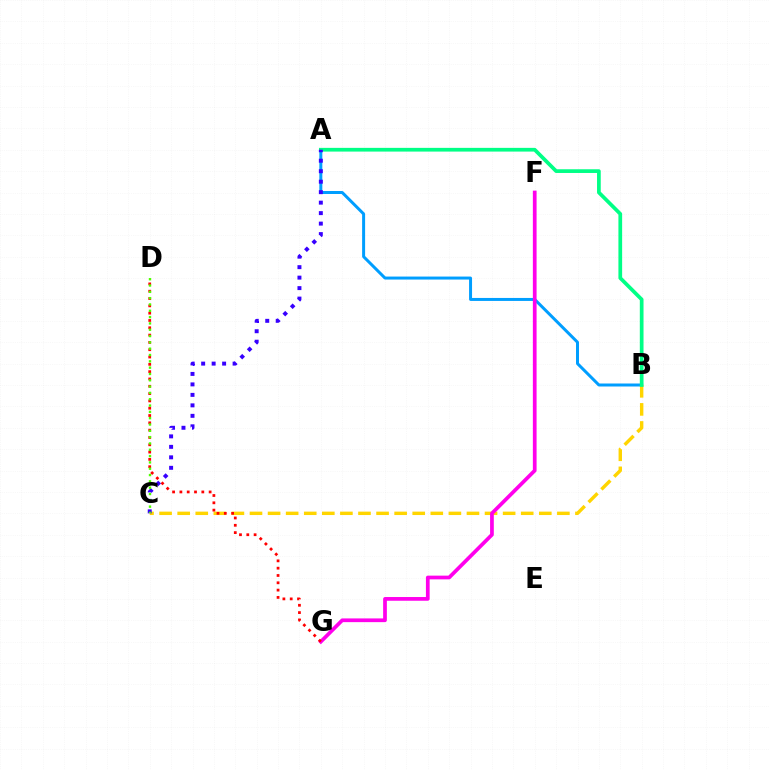{('A', 'B'): [{'color': '#009eff', 'line_style': 'solid', 'thickness': 2.15}, {'color': '#00ff86', 'line_style': 'solid', 'thickness': 2.68}], ('B', 'C'): [{'color': '#ffd500', 'line_style': 'dashed', 'thickness': 2.46}], ('F', 'G'): [{'color': '#ff00ed', 'line_style': 'solid', 'thickness': 2.68}], ('D', 'G'): [{'color': '#ff0000', 'line_style': 'dotted', 'thickness': 1.99}], ('A', 'C'): [{'color': '#3700ff', 'line_style': 'dotted', 'thickness': 2.85}], ('C', 'D'): [{'color': '#4fff00', 'line_style': 'dotted', 'thickness': 1.72}]}